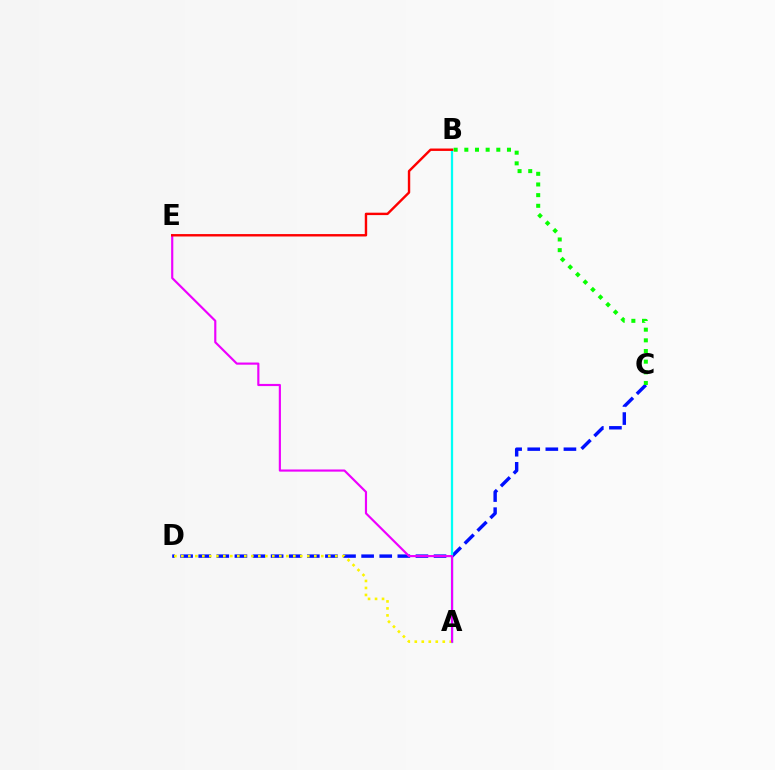{('C', 'D'): [{'color': '#0010ff', 'line_style': 'dashed', 'thickness': 2.46}], ('B', 'C'): [{'color': '#08ff00', 'line_style': 'dotted', 'thickness': 2.9}], ('A', 'B'): [{'color': '#00fff6', 'line_style': 'solid', 'thickness': 1.63}], ('A', 'D'): [{'color': '#fcf500', 'line_style': 'dotted', 'thickness': 1.9}], ('A', 'E'): [{'color': '#ee00ff', 'line_style': 'solid', 'thickness': 1.56}], ('B', 'E'): [{'color': '#ff0000', 'line_style': 'solid', 'thickness': 1.73}]}